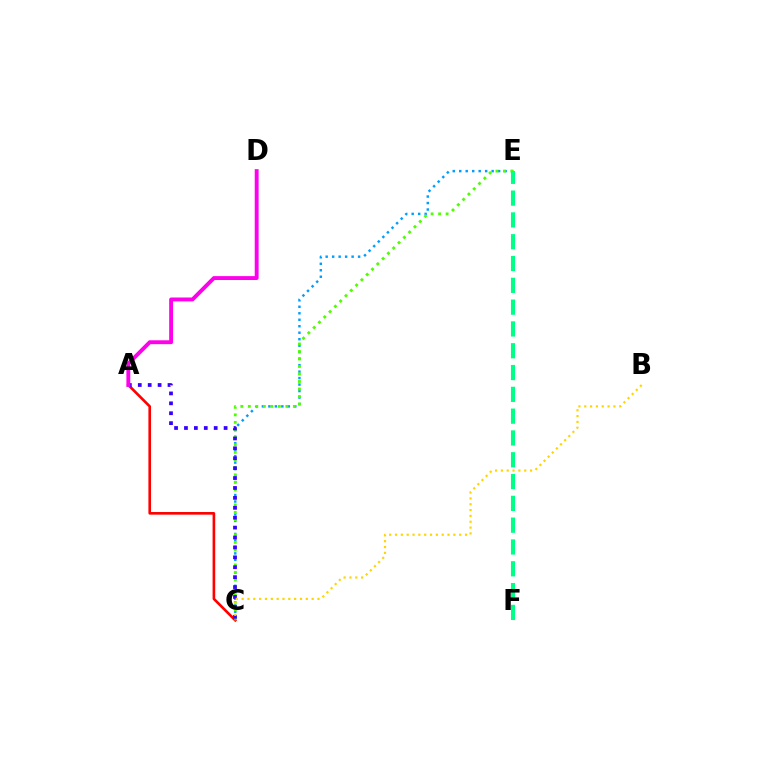{('A', 'C'): [{'color': '#ff0000', 'line_style': 'solid', 'thickness': 1.9}, {'color': '#3700ff', 'line_style': 'dotted', 'thickness': 2.69}], ('C', 'E'): [{'color': '#009eff', 'line_style': 'dotted', 'thickness': 1.76}, {'color': '#4fff00', 'line_style': 'dotted', 'thickness': 2.04}], ('E', 'F'): [{'color': '#00ff86', 'line_style': 'dashed', 'thickness': 2.96}], ('B', 'C'): [{'color': '#ffd500', 'line_style': 'dotted', 'thickness': 1.58}], ('A', 'D'): [{'color': '#ff00ed', 'line_style': 'solid', 'thickness': 2.8}]}